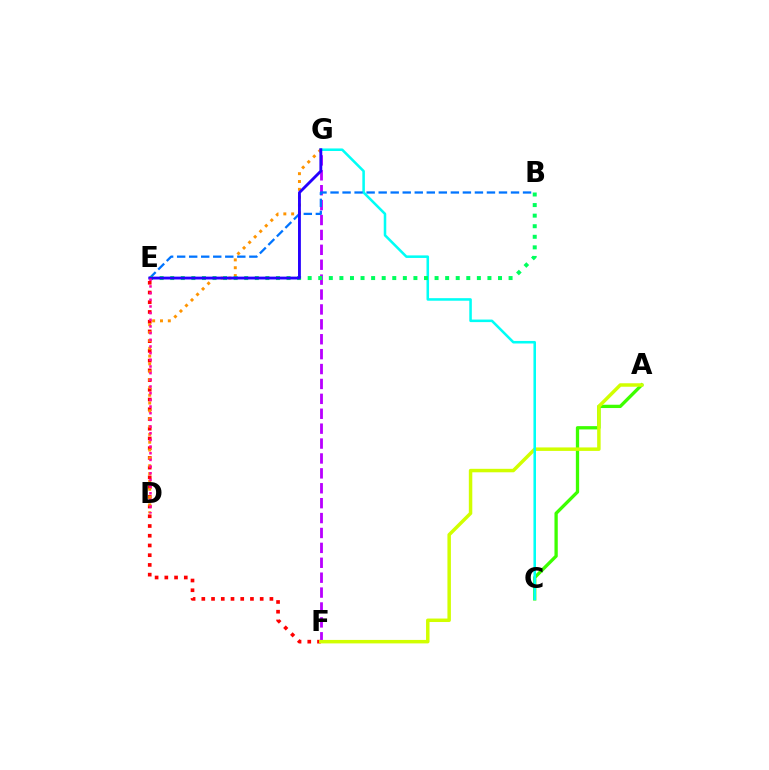{('E', 'F'): [{'color': '#ff0000', 'line_style': 'dotted', 'thickness': 2.64}], ('A', 'C'): [{'color': '#3dff00', 'line_style': 'solid', 'thickness': 2.38}], ('F', 'G'): [{'color': '#b900ff', 'line_style': 'dashed', 'thickness': 2.02}], ('A', 'F'): [{'color': '#d1ff00', 'line_style': 'solid', 'thickness': 2.51}], ('C', 'G'): [{'color': '#00fff6', 'line_style': 'solid', 'thickness': 1.84}], ('D', 'G'): [{'color': '#ff9400', 'line_style': 'dotted', 'thickness': 2.13}], ('B', 'E'): [{'color': '#0074ff', 'line_style': 'dashed', 'thickness': 1.63}, {'color': '#00ff5c', 'line_style': 'dotted', 'thickness': 2.87}], ('E', 'G'): [{'color': '#2500ff', 'line_style': 'solid', 'thickness': 2.06}], ('D', 'E'): [{'color': '#ff00ac', 'line_style': 'dotted', 'thickness': 1.81}]}